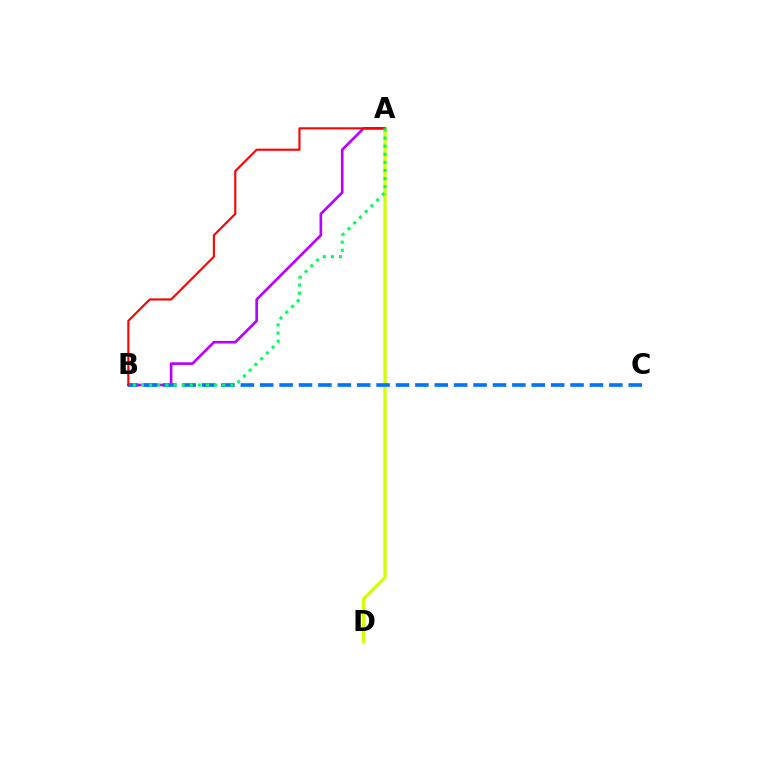{('A', 'B'): [{'color': '#b900ff', 'line_style': 'solid', 'thickness': 1.91}, {'color': '#ff0000', 'line_style': 'solid', 'thickness': 1.53}, {'color': '#00ff5c', 'line_style': 'dotted', 'thickness': 2.21}], ('A', 'D'): [{'color': '#d1ff00', 'line_style': 'solid', 'thickness': 2.36}], ('B', 'C'): [{'color': '#0074ff', 'line_style': 'dashed', 'thickness': 2.63}]}